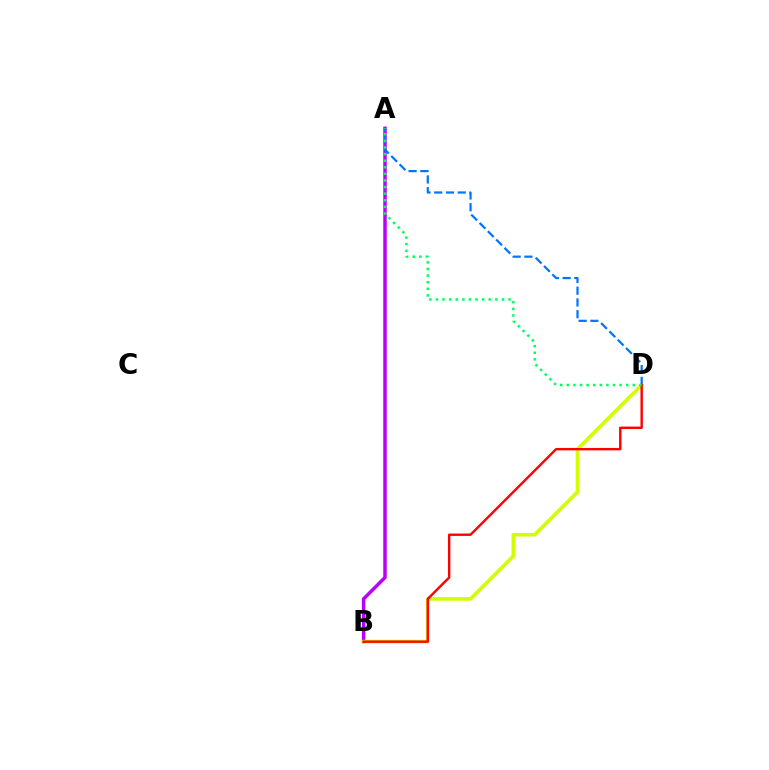{('A', 'B'): [{'color': '#b900ff', 'line_style': 'solid', 'thickness': 2.5}], ('B', 'D'): [{'color': '#d1ff00', 'line_style': 'solid', 'thickness': 2.62}, {'color': '#ff0000', 'line_style': 'solid', 'thickness': 1.73}], ('A', 'D'): [{'color': '#0074ff', 'line_style': 'dashed', 'thickness': 1.6}, {'color': '#00ff5c', 'line_style': 'dotted', 'thickness': 1.79}]}